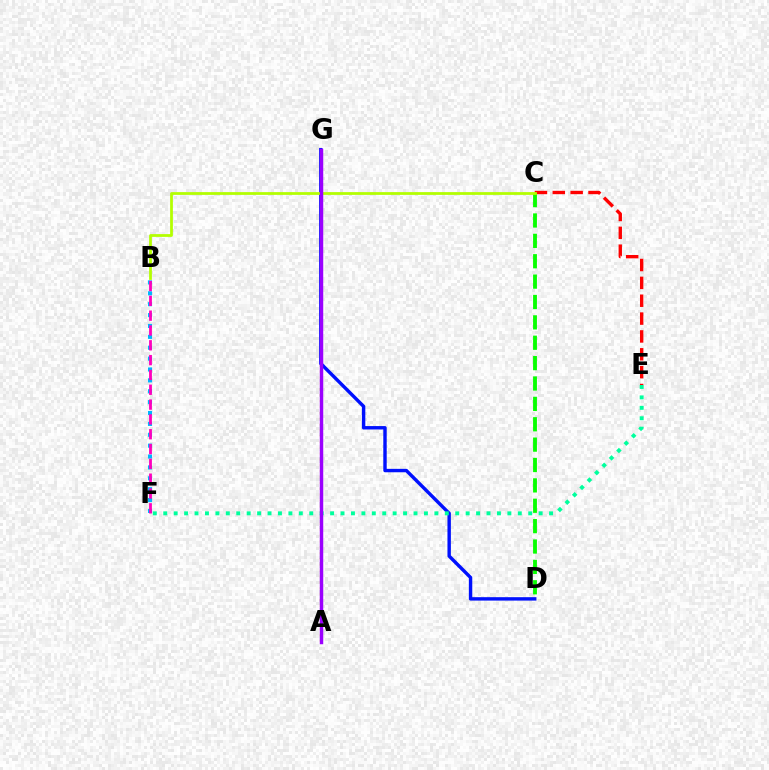{('A', 'G'): [{'color': '#ffa500', 'line_style': 'dotted', 'thickness': 1.59}, {'color': '#9b00ff', 'line_style': 'solid', 'thickness': 2.49}], ('B', 'F'): [{'color': '#00b5ff', 'line_style': 'dotted', 'thickness': 2.96}, {'color': '#ff00bd', 'line_style': 'dashed', 'thickness': 2.01}], ('D', 'G'): [{'color': '#0010ff', 'line_style': 'solid', 'thickness': 2.46}], ('C', 'E'): [{'color': '#ff0000', 'line_style': 'dashed', 'thickness': 2.43}], ('E', 'F'): [{'color': '#00ff9d', 'line_style': 'dotted', 'thickness': 2.83}], ('C', 'D'): [{'color': '#08ff00', 'line_style': 'dashed', 'thickness': 2.77}], ('B', 'C'): [{'color': '#b3ff00', 'line_style': 'solid', 'thickness': 1.99}]}